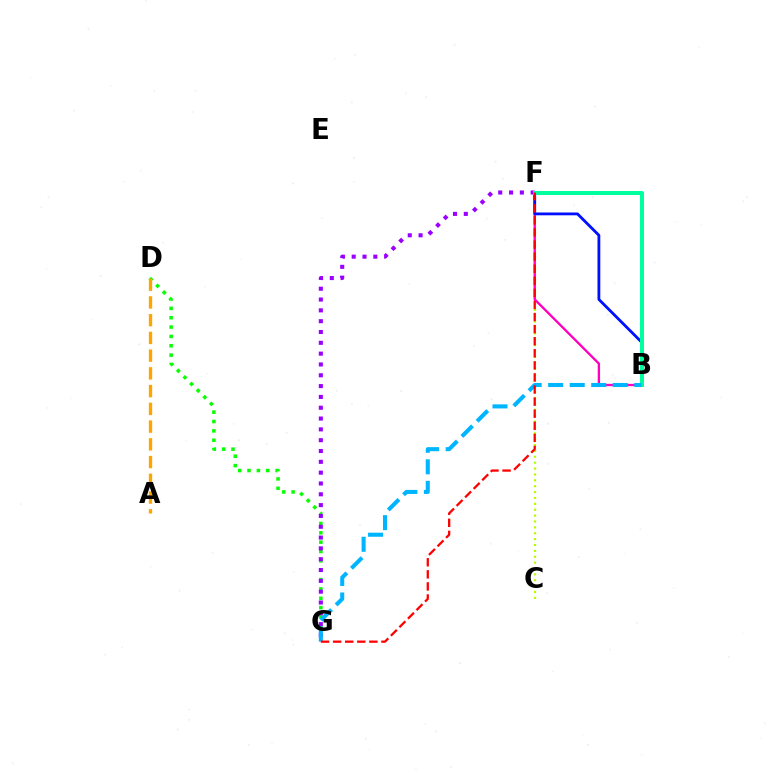{('D', 'G'): [{'color': '#08ff00', 'line_style': 'dotted', 'thickness': 2.54}], ('F', 'G'): [{'color': '#9b00ff', 'line_style': 'dotted', 'thickness': 2.94}, {'color': '#ff0000', 'line_style': 'dashed', 'thickness': 1.64}], ('C', 'F'): [{'color': '#b3ff00', 'line_style': 'dotted', 'thickness': 1.6}], ('B', 'F'): [{'color': '#ff00bd', 'line_style': 'solid', 'thickness': 1.68}, {'color': '#0010ff', 'line_style': 'solid', 'thickness': 2.03}, {'color': '#00ff9d', 'line_style': 'solid', 'thickness': 2.88}], ('A', 'D'): [{'color': '#ffa500', 'line_style': 'dashed', 'thickness': 2.41}], ('B', 'G'): [{'color': '#00b5ff', 'line_style': 'dashed', 'thickness': 2.92}]}